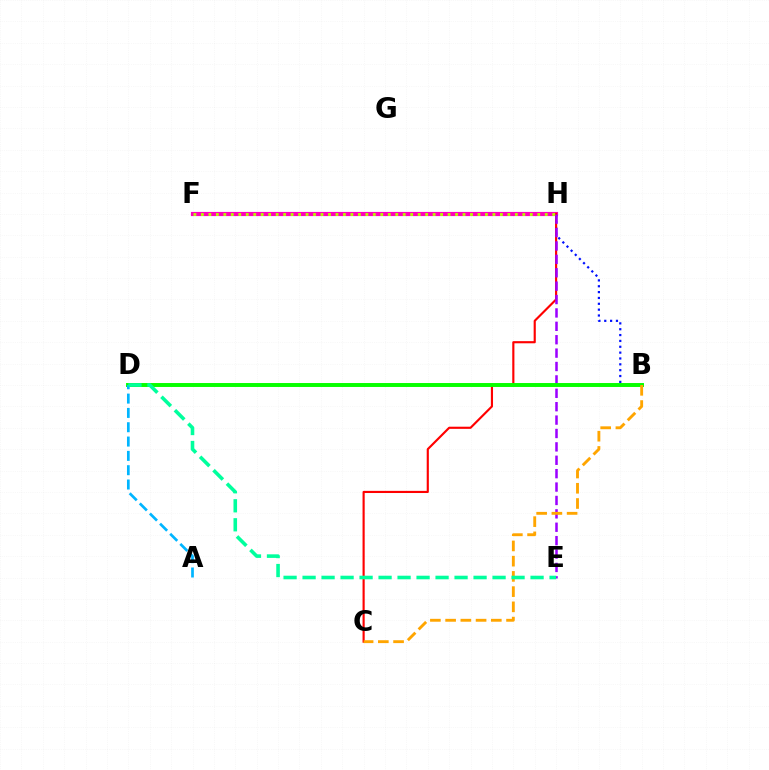{('B', 'H'): [{'color': '#0010ff', 'line_style': 'dotted', 'thickness': 1.59}], ('F', 'H'): [{'color': '#ff00bd', 'line_style': 'solid', 'thickness': 3.0}, {'color': '#b3ff00', 'line_style': 'dotted', 'thickness': 2.03}], ('C', 'H'): [{'color': '#ff0000', 'line_style': 'solid', 'thickness': 1.54}], ('E', 'H'): [{'color': '#9b00ff', 'line_style': 'dashed', 'thickness': 1.82}], ('B', 'D'): [{'color': '#08ff00', 'line_style': 'solid', 'thickness': 2.84}], ('A', 'D'): [{'color': '#00b5ff', 'line_style': 'dashed', 'thickness': 1.95}], ('B', 'C'): [{'color': '#ffa500', 'line_style': 'dashed', 'thickness': 2.07}], ('D', 'E'): [{'color': '#00ff9d', 'line_style': 'dashed', 'thickness': 2.58}]}